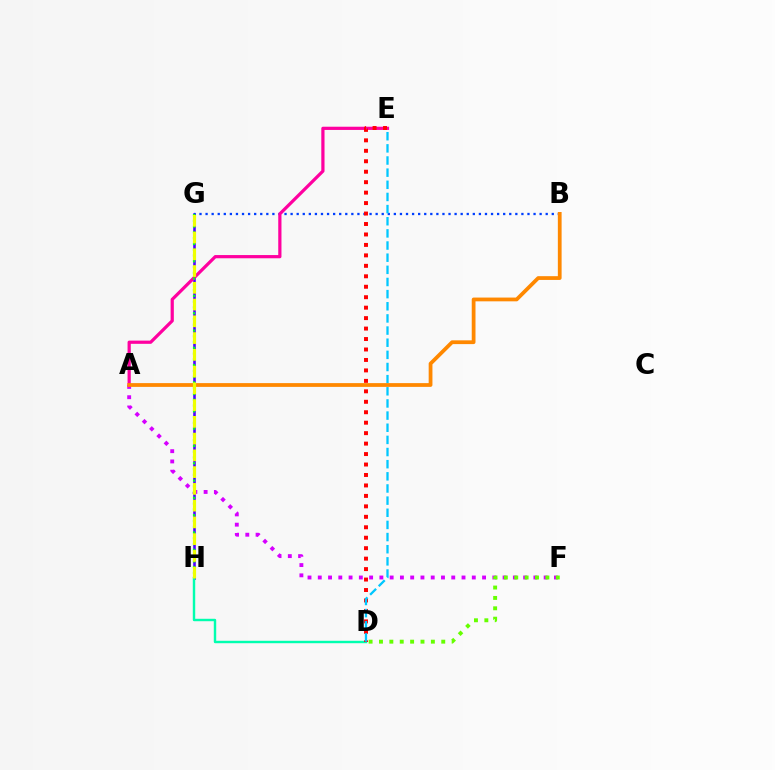{('A', 'F'): [{'color': '#d600ff', 'line_style': 'dotted', 'thickness': 2.79}], ('G', 'H'): [{'color': '#4f00ff', 'line_style': 'solid', 'thickness': 1.87}, {'color': '#00ff27', 'line_style': 'dotted', 'thickness': 1.57}, {'color': '#eeff00', 'line_style': 'dashed', 'thickness': 2.28}], ('B', 'G'): [{'color': '#003fff', 'line_style': 'dotted', 'thickness': 1.65}], ('A', 'E'): [{'color': '#ff00a0', 'line_style': 'solid', 'thickness': 2.31}], ('D', 'H'): [{'color': '#00ffaf', 'line_style': 'solid', 'thickness': 1.74}], ('D', 'E'): [{'color': '#ff0000', 'line_style': 'dotted', 'thickness': 2.84}, {'color': '#00c7ff', 'line_style': 'dashed', 'thickness': 1.65}], ('A', 'B'): [{'color': '#ff8800', 'line_style': 'solid', 'thickness': 2.71}], ('D', 'F'): [{'color': '#66ff00', 'line_style': 'dotted', 'thickness': 2.82}]}